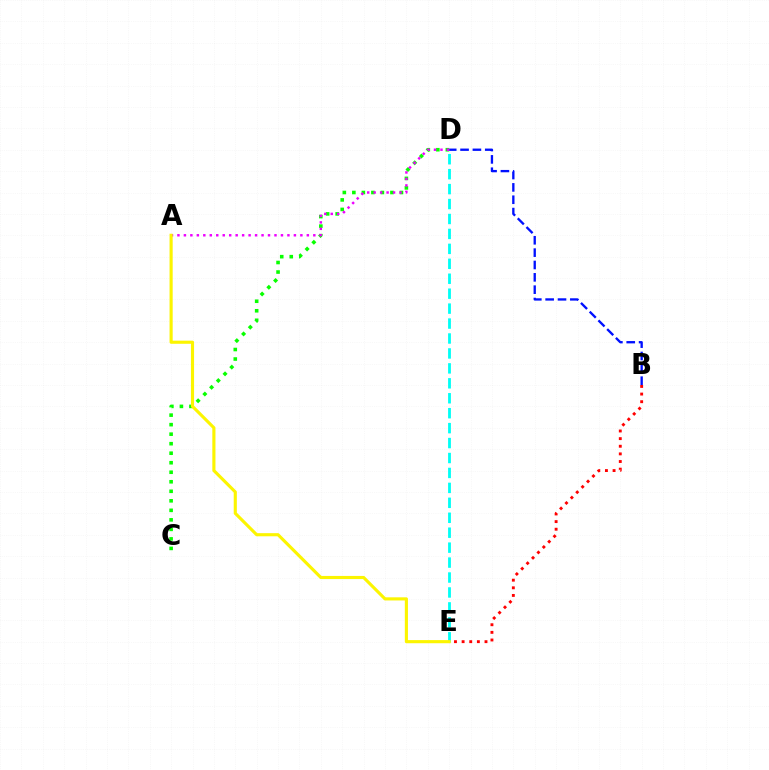{('C', 'D'): [{'color': '#08ff00', 'line_style': 'dotted', 'thickness': 2.59}], ('B', 'E'): [{'color': '#ff0000', 'line_style': 'dotted', 'thickness': 2.07}], ('B', 'D'): [{'color': '#0010ff', 'line_style': 'dashed', 'thickness': 1.68}], ('D', 'E'): [{'color': '#00fff6', 'line_style': 'dashed', 'thickness': 2.03}], ('A', 'D'): [{'color': '#ee00ff', 'line_style': 'dotted', 'thickness': 1.76}], ('A', 'E'): [{'color': '#fcf500', 'line_style': 'solid', 'thickness': 2.25}]}